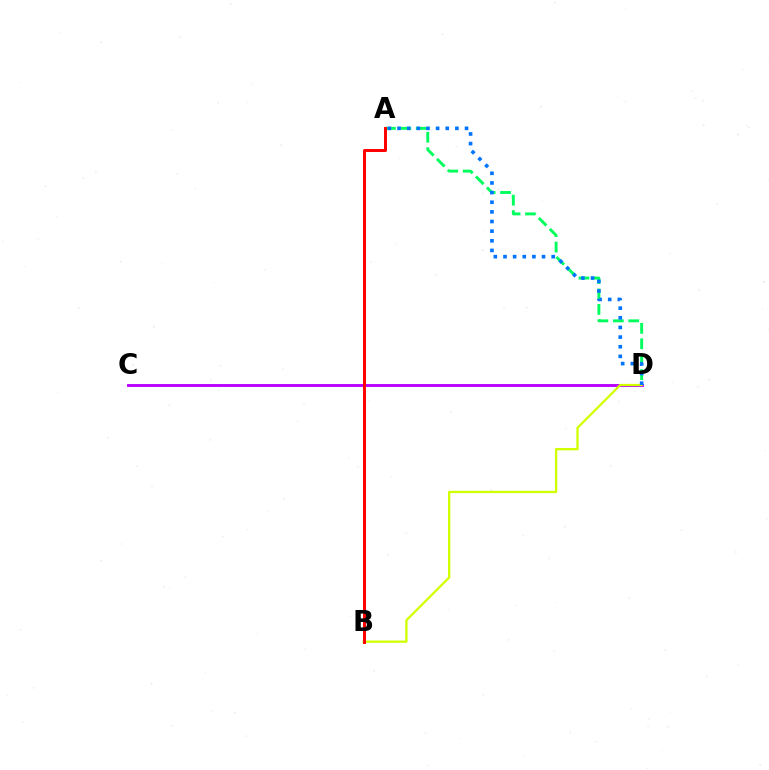{('C', 'D'): [{'color': '#b900ff', 'line_style': 'solid', 'thickness': 2.07}], ('B', 'D'): [{'color': '#d1ff00', 'line_style': 'solid', 'thickness': 1.65}], ('A', 'D'): [{'color': '#00ff5c', 'line_style': 'dashed', 'thickness': 2.1}, {'color': '#0074ff', 'line_style': 'dotted', 'thickness': 2.62}], ('A', 'B'): [{'color': '#ff0000', 'line_style': 'solid', 'thickness': 2.14}]}